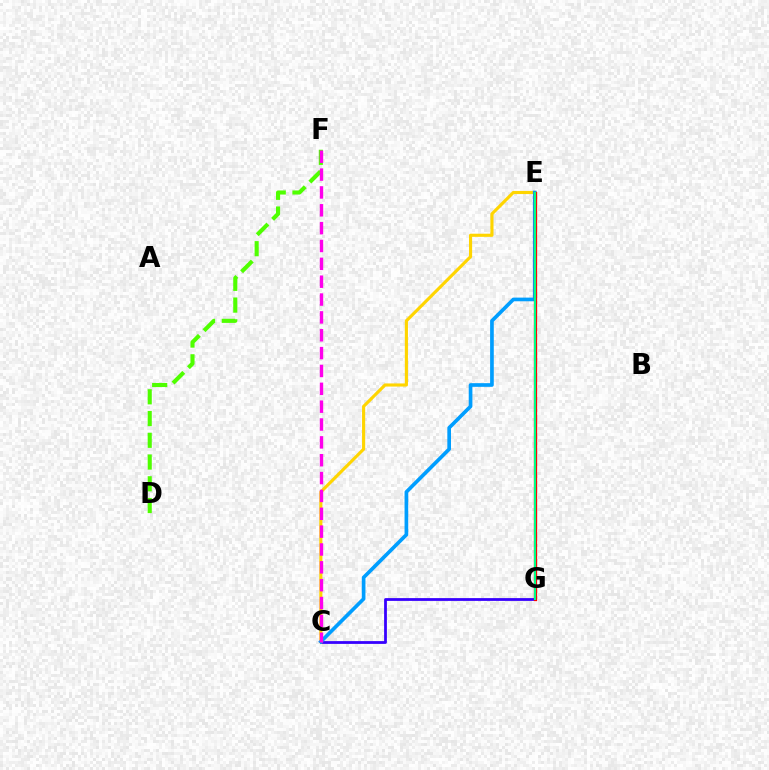{('C', 'G'): [{'color': '#3700ff', 'line_style': 'solid', 'thickness': 2.0}], ('C', 'E'): [{'color': '#ffd500', 'line_style': 'solid', 'thickness': 2.25}, {'color': '#009eff', 'line_style': 'solid', 'thickness': 2.64}], ('D', 'F'): [{'color': '#4fff00', 'line_style': 'dashed', 'thickness': 2.95}], ('E', 'G'): [{'color': '#ff0000', 'line_style': 'solid', 'thickness': 2.36}, {'color': '#00ff86', 'line_style': 'solid', 'thickness': 1.52}], ('C', 'F'): [{'color': '#ff00ed', 'line_style': 'dashed', 'thickness': 2.43}]}